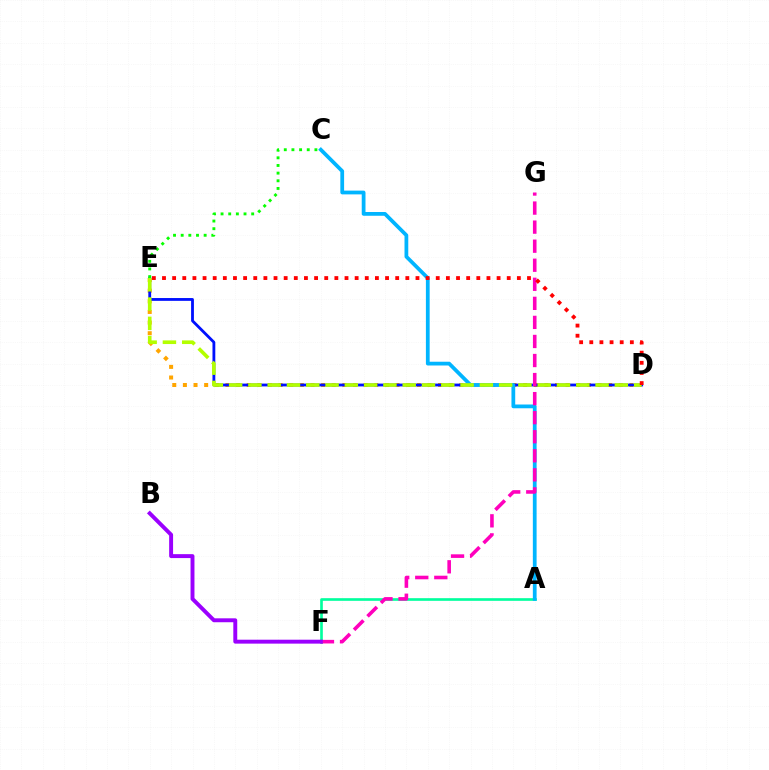{('D', 'E'): [{'color': '#ffa500', 'line_style': 'dotted', 'thickness': 2.89}, {'color': '#0010ff', 'line_style': 'solid', 'thickness': 2.03}, {'color': '#b3ff00', 'line_style': 'dashed', 'thickness': 2.62}, {'color': '#ff0000', 'line_style': 'dotted', 'thickness': 2.75}], ('A', 'F'): [{'color': '#00ff9d', 'line_style': 'solid', 'thickness': 1.9}], ('C', 'E'): [{'color': '#08ff00', 'line_style': 'dotted', 'thickness': 2.08}], ('A', 'C'): [{'color': '#00b5ff', 'line_style': 'solid', 'thickness': 2.71}], ('F', 'G'): [{'color': '#ff00bd', 'line_style': 'dashed', 'thickness': 2.59}], ('B', 'F'): [{'color': '#9b00ff', 'line_style': 'solid', 'thickness': 2.83}]}